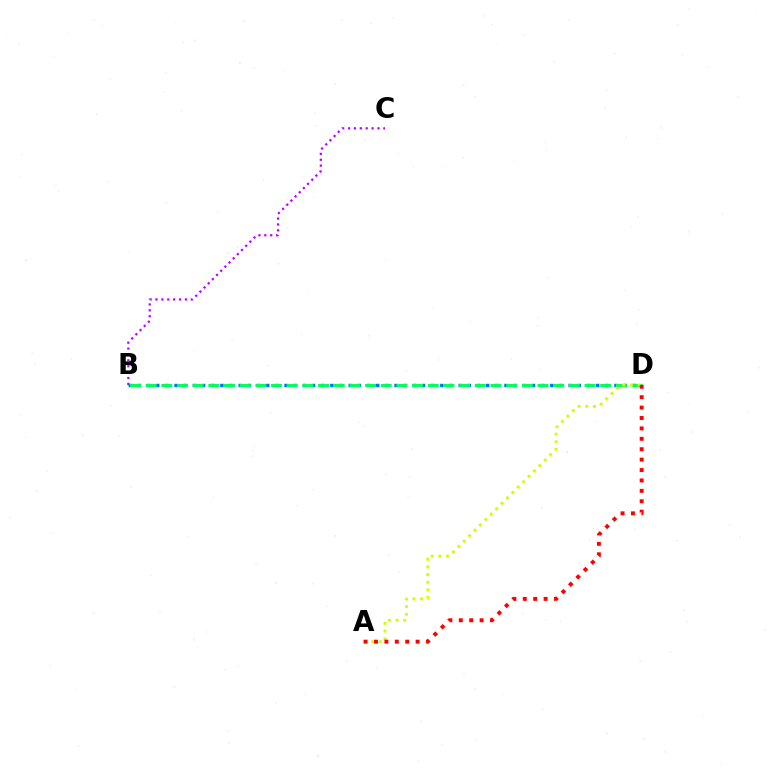{('B', 'C'): [{'color': '#b900ff', 'line_style': 'dotted', 'thickness': 1.6}], ('B', 'D'): [{'color': '#0074ff', 'line_style': 'dotted', 'thickness': 2.49}, {'color': '#00ff5c', 'line_style': 'dashed', 'thickness': 2.13}], ('A', 'D'): [{'color': '#d1ff00', 'line_style': 'dotted', 'thickness': 2.07}, {'color': '#ff0000', 'line_style': 'dotted', 'thickness': 2.83}]}